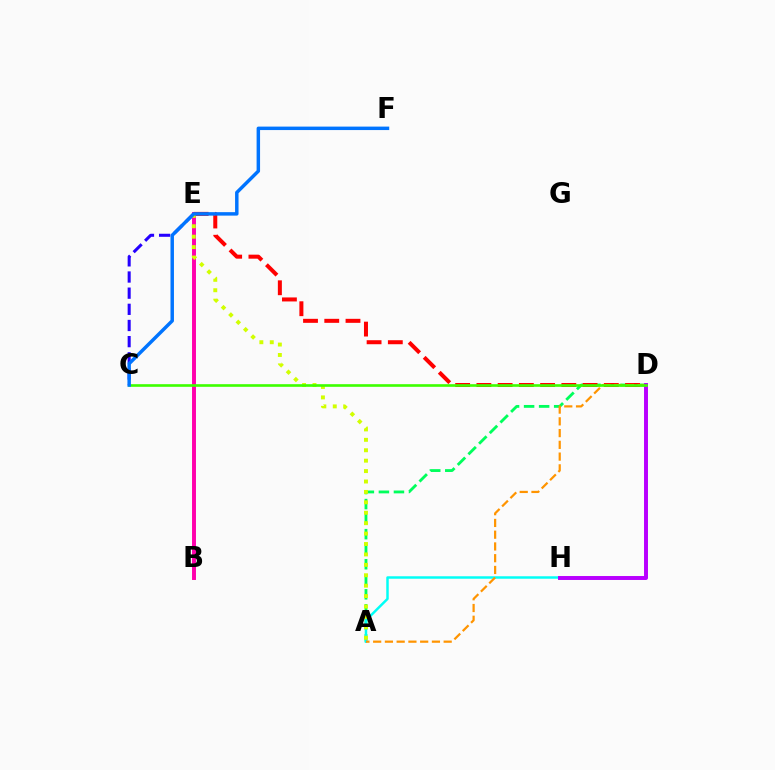{('B', 'E'): [{'color': '#ff00ac', 'line_style': 'solid', 'thickness': 2.83}], ('C', 'E'): [{'color': '#2500ff', 'line_style': 'dashed', 'thickness': 2.19}], ('A', 'D'): [{'color': '#00ff5c', 'line_style': 'dashed', 'thickness': 2.04}, {'color': '#ff9400', 'line_style': 'dashed', 'thickness': 1.6}], ('D', 'E'): [{'color': '#ff0000', 'line_style': 'dashed', 'thickness': 2.89}], ('A', 'H'): [{'color': '#00fff6', 'line_style': 'solid', 'thickness': 1.78}], ('D', 'H'): [{'color': '#b900ff', 'line_style': 'solid', 'thickness': 2.84}], ('A', 'E'): [{'color': '#d1ff00', 'line_style': 'dotted', 'thickness': 2.83}], ('C', 'D'): [{'color': '#3dff00', 'line_style': 'solid', 'thickness': 1.9}], ('C', 'F'): [{'color': '#0074ff', 'line_style': 'solid', 'thickness': 2.49}]}